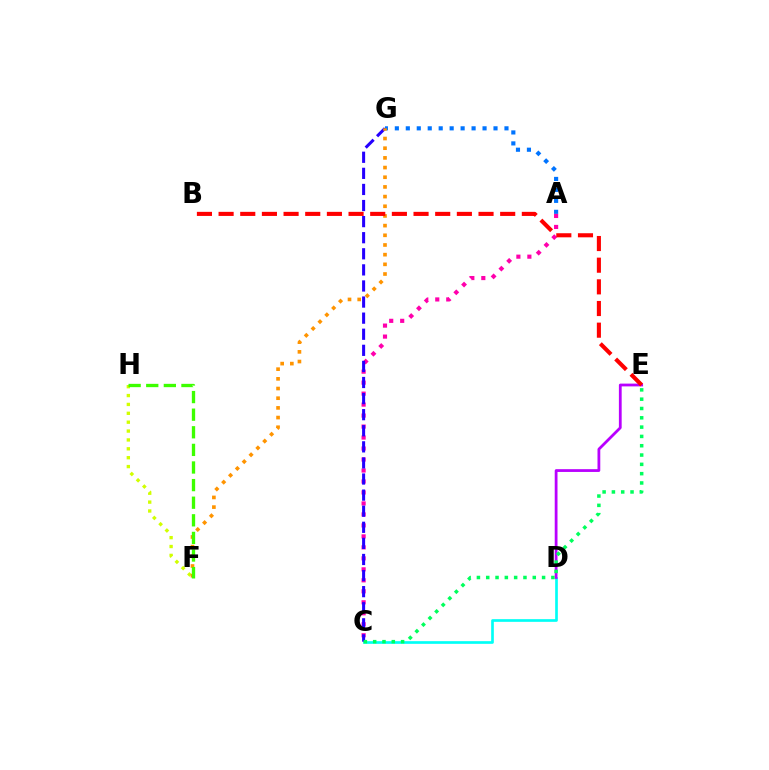{('A', 'G'): [{'color': '#0074ff', 'line_style': 'dotted', 'thickness': 2.98}], ('C', 'D'): [{'color': '#00fff6', 'line_style': 'solid', 'thickness': 1.92}], ('D', 'E'): [{'color': '#b900ff', 'line_style': 'solid', 'thickness': 2.0}], ('F', 'H'): [{'color': '#d1ff00', 'line_style': 'dotted', 'thickness': 2.41}, {'color': '#3dff00', 'line_style': 'dashed', 'thickness': 2.39}], ('A', 'C'): [{'color': '#ff00ac', 'line_style': 'dotted', 'thickness': 2.98}], ('C', 'G'): [{'color': '#2500ff', 'line_style': 'dashed', 'thickness': 2.19}], ('F', 'G'): [{'color': '#ff9400', 'line_style': 'dotted', 'thickness': 2.63}], ('C', 'E'): [{'color': '#00ff5c', 'line_style': 'dotted', 'thickness': 2.53}], ('B', 'E'): [{'color': '#ff0000', 'line_style': 'dashed', 'thickness': 2.94}]}